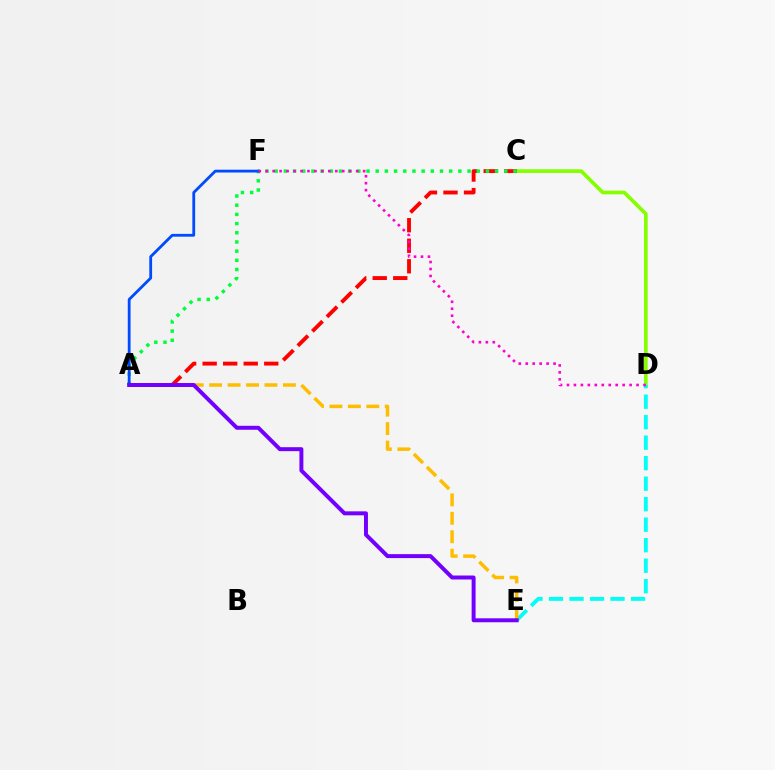{('C', 'D'): [{'color': '#84ff00', 'line_style': 'solid', 'thickness': 2.64}], ('A', 'C'): [{'color': '#ff0000', 'line_style': 'dashed', 'thickness': 2.79}, {'color': '#00ff39', 'line_style': 'dotted', 'thickness': 2.5}], ('D', 'E'): [{'color': '#00fff6', 'line_style': 'dashed', 'thickness': 2.79}], ('A', 'E'): [{'color': '#ffbd00', 'line_style': 'dashed', 'thickness': 2.51}, {'color': '#7200ff', 'line_style': 'solid', 'thickness': 2.85}], ('A', 'F'): [{'color': '#004bff', 'line_style': 'solid', 'thickness': 2.02}], ('D', 'F'): [{'color': '#ff00cf', 'line_style': 'dotted', 'thickness': 1.89}]}